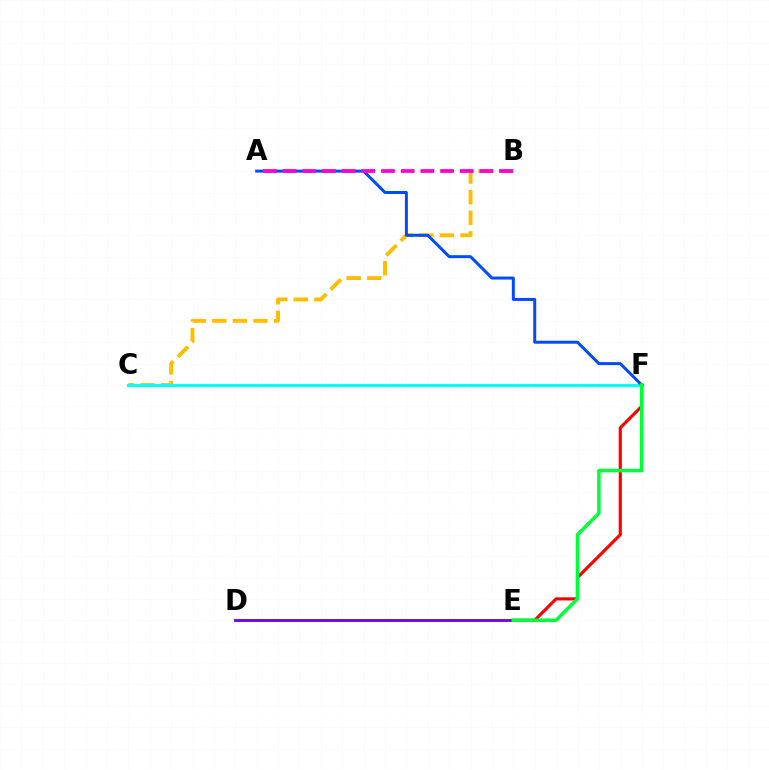{('B', 'C'): [{'color': '#ffbd00', 'line_style': 'dashed', 'thickness': 2.8}], ('C', 'F'): [{'color': '#00fff6', 'line_style': 'solid', 'thickness': 2.1}], ('A', 'F'): [{'color': '#004bff', 'line_style': 'solid', 'thickness': 2.15}], ('D', 'E'): [{'color': '#84ff00', 'line_style': 'solid', 'thickness': 1.96}, {'color': '#7200ff', 'line_style': 'solid', 'thickness': 2.04}], ('E', 'F'): [{'color': '#ff0000', 'line_style': 'solid', 'thickness': 2.26}, {'color': '#00ff39', 'line_style': 'solid', 'thickness': 2.52}], ('A', 'B'): [{'color': '#ff00cf', 'line_style': 'dashed', 'thickness': 2.67}]}